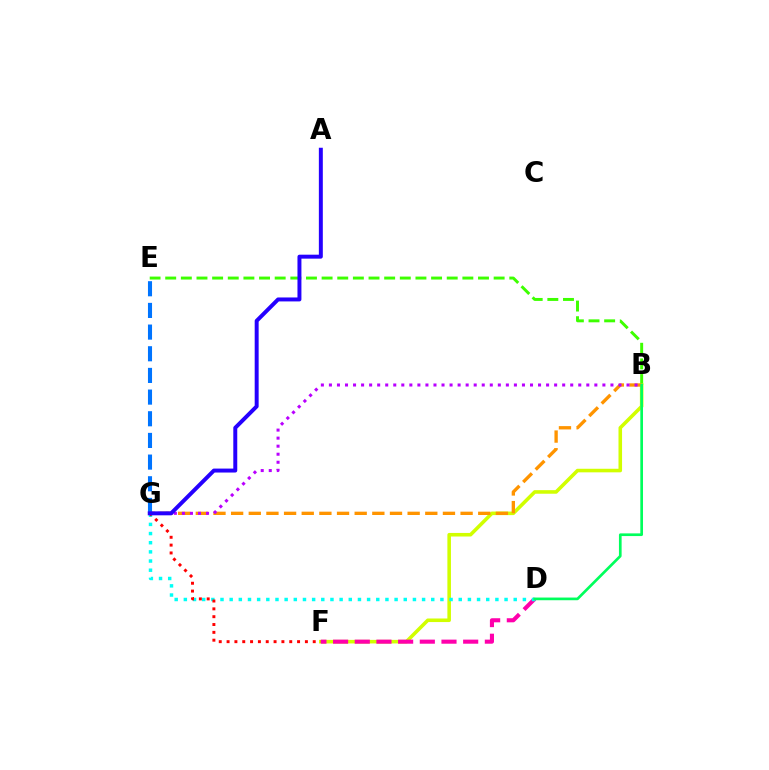{('B', 'E'): [{'color': '#3dff00', 'line_style': 'dashed', 'thickness': 2.12}], ('B', 'F'): [{'color': '#d1ff00', 'line_style': 'solid', 'thickness': 2.57}], ('B', 'G'): [{'color': '#ff9400', 'line_style': 'dashed', 'thickness': 2.4}, {'color': '#b900ff', 'line_style': 'dotted', 'thickness': 2.19}], ('E', 'G'): [{'color': '#0074ff', 'line_style': 'dashed', 'thickness': 2.94}], ('D', 'F'): [{'color': '#ff00ac', 'line_style': 'dashed', 'thickness': 2.95}], ('D', 'G'): [{'color': '#00fff6', 'line_style': 'dotted', 'thickness': 2.49}], ('F', 'G'): [{'color': '#ff0000', 'line_style': 'dotted', 'thickness': 2.13}], ('B', 'D'): [{'color': '#00ff5c', 'line_style': 'solid', 'thickness': 1.93}], ('A', 'G'): [{'color': '#2500ff', 'line_style': 'solid', 'thickness': 2.85}]}